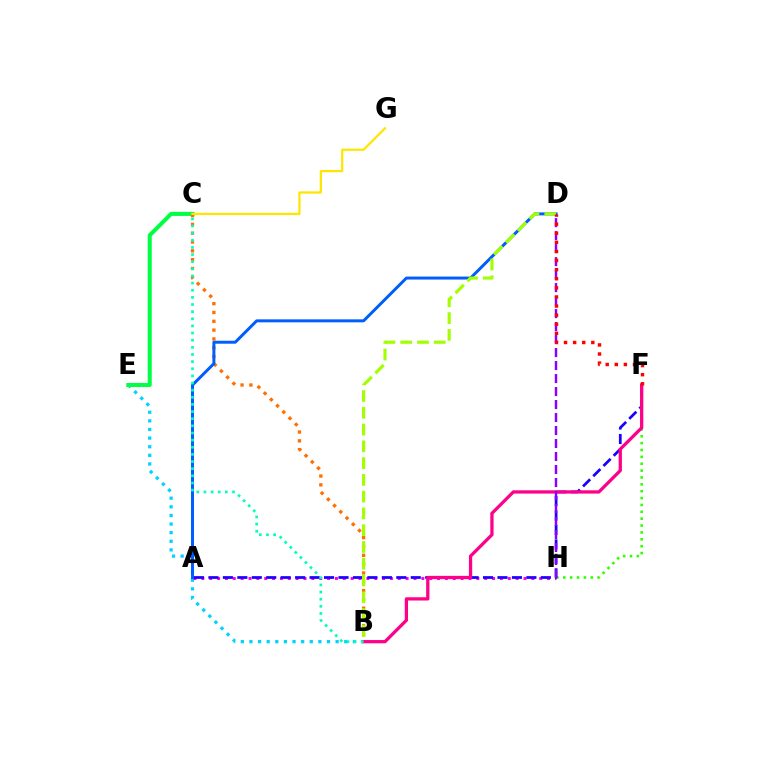{('B', 'E'): [{'color': '#00d3ff', 'line_style': 'dotted', 'thickness': 2.34}], ('C', 'E'): [{'color': '#00ff45', 'line_style': 'solid', 'thickness': 2.92}], ('A', 'H'): [{'color': '#fa00f9', 'line_style': 'dotted', 'thickness': 2.13}], ('B', 'C'): [{'color': '#ff7000', 'line_style': 'dotted', 'thickness': 2.4}, {'color': '#00ffbb', 'line_style': 'dotted', 'thickness': 1.94}], ('A', 'D'): [{'color': '#005dff', 'line_style': 'solid', 'thickness': 2.14}], ('F', 'H'): [{'color': '#31ff00', 'line_style': 'dotted', 'thickness': 1.87}], ('A', 'F'): [{'color': '#1900ff', 'line_style': 'dashed', 'thickness': 1.96}], ('B', 'F'): [{'color': '#ff0088', 'line_style': 'solid', 'thickness': 2.35}], ('D', 'H'): [{'color': '#8a00ff', 'line_style': 'dashed', 'thickness': 1.77}], ('C', 'G'): [{'color': '#ffe600', 'line_style': 'solid', 'thickness': 1.62}], ('B', 'D'): [{'color': '#a2ff00', 'line_style': 'dashed', 'thickness': 2.28}], ('D', 'F'): [{'color': '#ff0000', 'line_style': 'dotted', 'thickness': 2.47}]}